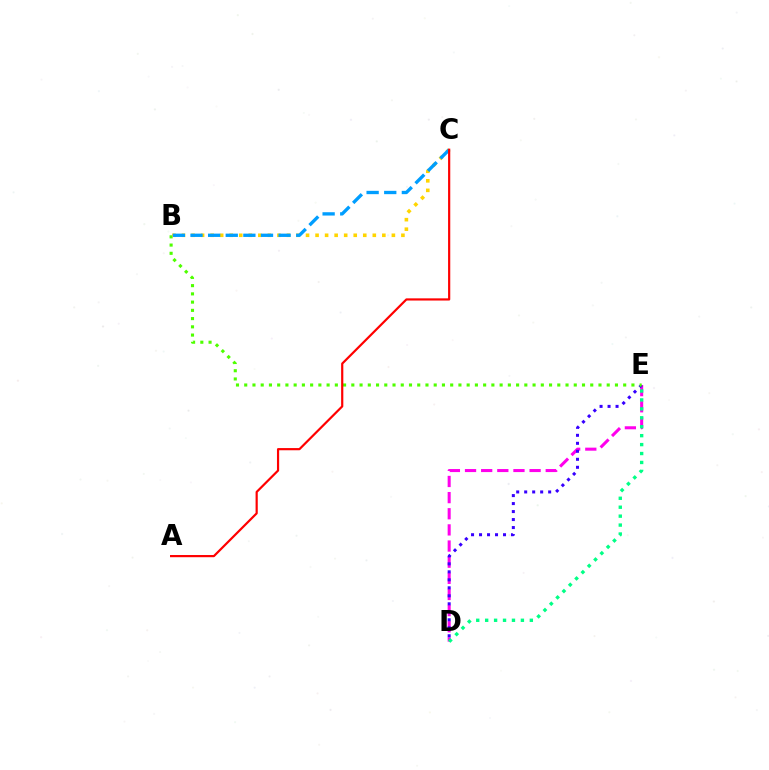{('D', 'E'): [{'color': '#ff00ed', 'line_style': 'dashed', 'thickness': 2.19}, {'color': '#3700ff', 'line_style': 'dotted', 'thickness': 2.17}, {'color': '#00ff86', 'line_style': 'dotted', 'thickness': 2.43}], ('B', 'E'): [{'color': '#4fff00', 'line_style': 'dotted', 'thickness': 2.24}], ('B', 'C'): [{'color': '#ffd500', 'line_style': 'dotted', 'thickness': 2.59}, {'color': '#009eff', 'line_style': 'dashed', 'thickness': 2.39}], ('A', 'C'): [{'color': '#ff0000', 'line_style': 'solid', 'thickness': 1.58}]}